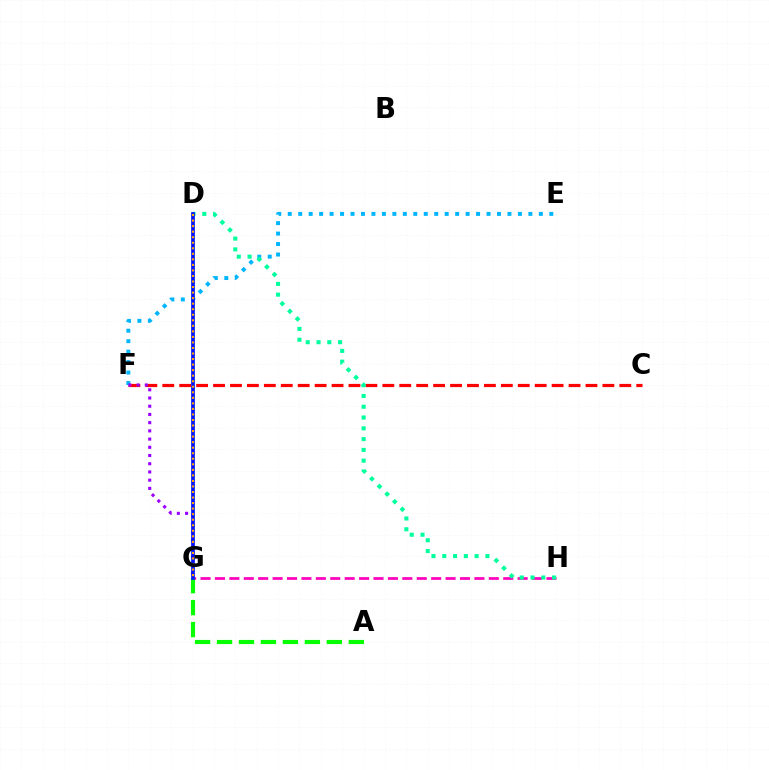{('C', 'F'): [{'color': '#ff0000', 'line_style': 'dashed', 'thickness': 2.3}], ('E', 'F'): [{'color': '#00b5ff', 'line_style': 'dotted', 'thickness': 2.84}], ('G', 'H'): [{'color': '#ff00bd', 'line_style': 'dashed', 'thickness': 1.96}], ('F', 'G'): [{'color': '#9b00ff', 'line_style': 'dotted', 'thickness': 2.23}], ('D', 'H'): [{'color': '#00ff9d', 'line_style': 'dotted', 'thickness': 2.93}], ('A', 'G'): [{'color': '#08ff00', 'line_style': 'dashed', 'thickness': 2.98}], ('D', 'G'): [{'color': '#b3ff00', 'line_style': 'solid', 'thickness': 1.65}, {'color': '#0010ff', 'line_style': 'solid', 'thickness': 2.66}, {'color': '#ffa500', 'line_style': 'dotted', 'thickness': 1.5}]}